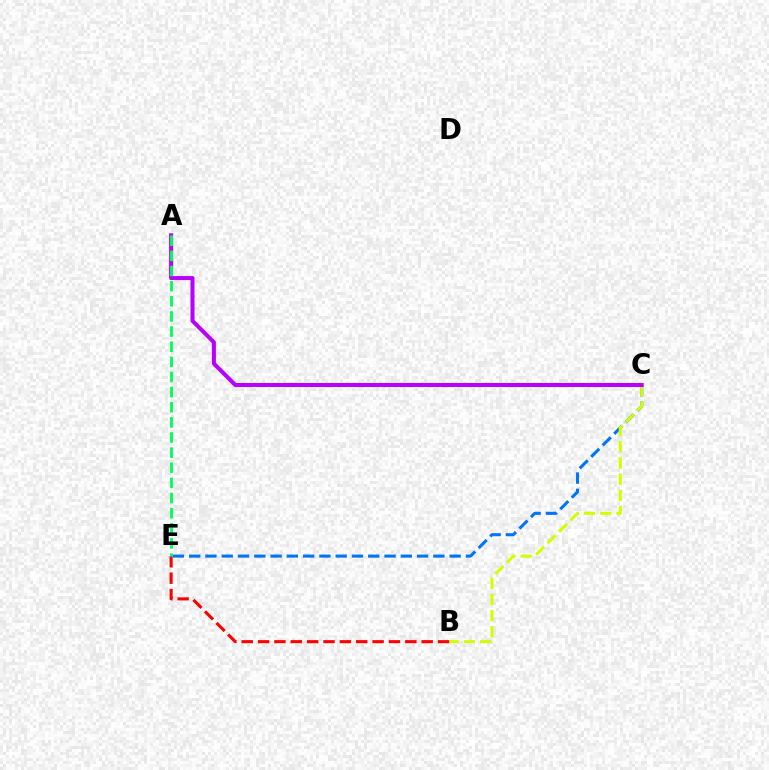{('C', 'E'): [{'color': '#0074ff', 'line_style': 'dashed', 'thickness': 2.21}], ('B', 'C'): [{'color': '#d1ff00', 'line_style': 'dashed', 'thickness': 2.2}], ('B', 'E'): [{'color': '#ff0000', 'line_style': 'dashed', 'thickness': 2.22}], ('A', 'C'): [{'color': '#b900ff', 'line_style': 'solid', 'thickness': 2.9}], ('A', 'E'): [{'color': '#00ff5c', 'line_style': 'dashed', 'thickness': 2.06}]}